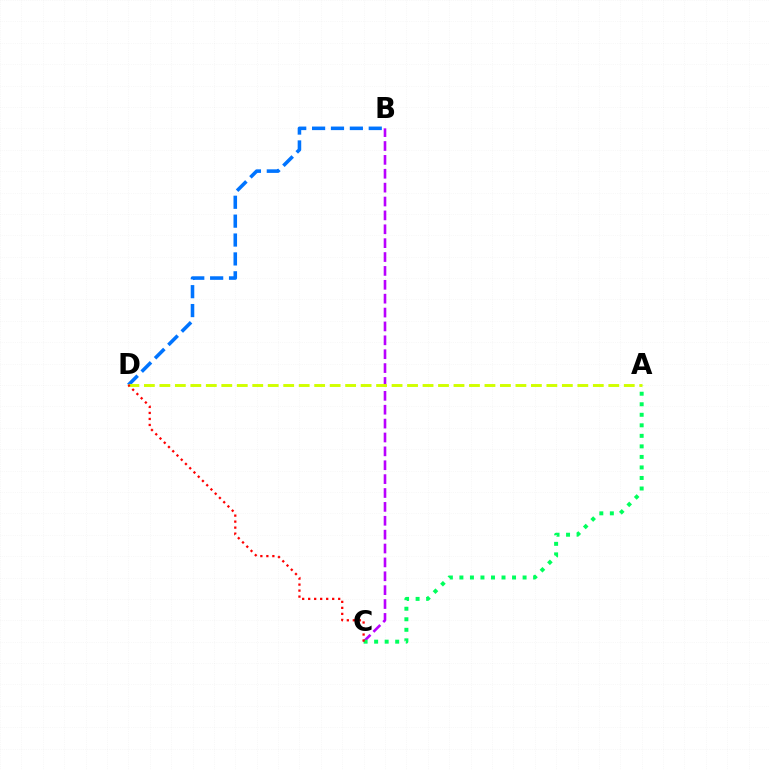{('B', 'C'): [{'color': '#b900ff', 'line_style': 'dashed', 'thickness': 1.89}], ('B', 'D'): [{'color': '#0074ff', 'line_style': 'dashed', 'thickness': 2.57}], ('A', 'C'): [{'color': '#00ff5c', 'line_style': 'dotted', 'thickness': 2.86}], ('A', 'D'): [{'color': '#d1ff00', 'line_style': 'dashed', 'thickness': 2.1}], ('C', 'D'): [{'color': '#ff0000', 'line_style': 'dotted', 'thickness': 1.63}]}